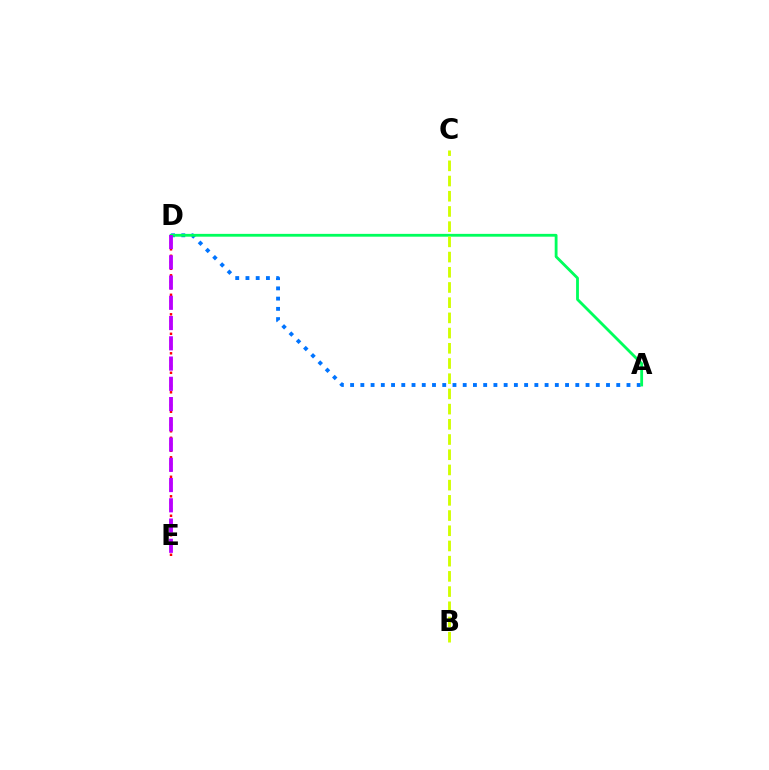{('A', 'D'): [{'color': '#0074ff', 'line_style': 'dotted', 'thickness': 2.78}, {'color': '#00ff5c', 'line_style': 'solid', 'thickness': 2.03}], ('D', 'E'): [{'color': '#ff0000', 'line_style': 'dotted', 'thickness': 1.77}, {'color': '#b900ff', 'line_style': 'dashed', 'thickness': 2.75}], ('B', 'C'): [{'color': '#d1ff00', 'line_style': 'dashed', 'thickness': 2.07}]}